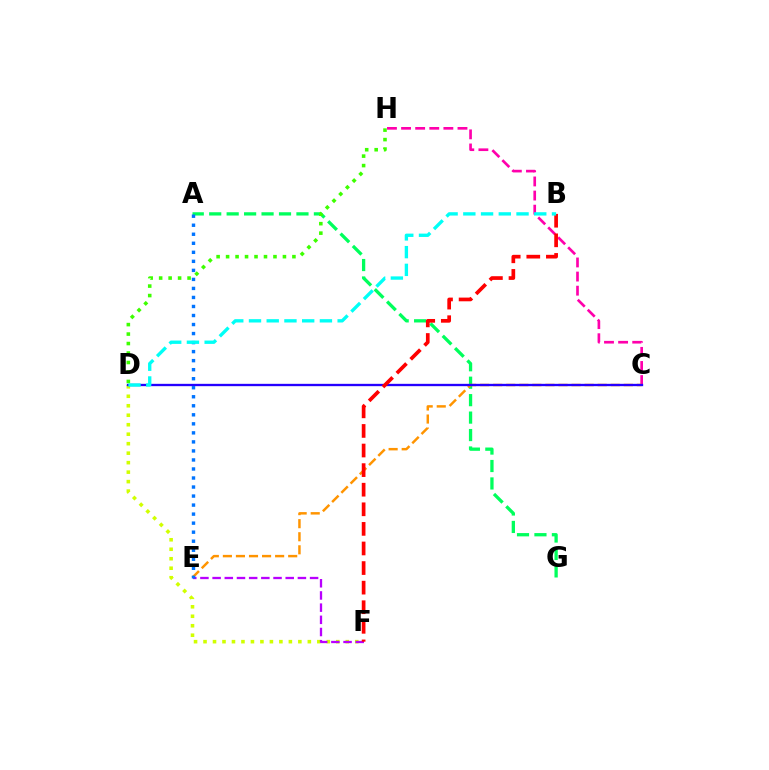{('A', 'G'): [{'color': '#00ff5c', 'line_style': 'dashed', 'thickness': 2.37}], ('D', 'F'): [{'color': '#d1ff00', 'line_style': 'dotted', 'thickness': 2.58}], ('C', 'H'): [{'color': '#ff00ac', 'line_style': 'dashed', 'thickness': 1.92}], ('E', 'F'): [{'color': '#b900ff', 'line_style': 'dashed', 'thickness': 1.66}], ('C', 'E'): [{'color': '#ff9400', 'line_style': 'dashed', 'thickness': 1.77}], ('C', 'D'): [{'color': '#2500ff', 'line_style': 'solid', 'thickness': 1.68}], ('B', 'F'): [{'color': '#ff0000', 'line_style': 'dashed', 'thickness': 2.66}], ('D', 'H'): [{'color': '#3dff00', 'line_style': 'dotted', 'thickness': 2.57}], ('A', 'E'): [{'color': '#0074ff', 'line_style': 'dotted', 'thickness': 2.45}], ('B', 'D'): [{'color': '#00fff6', 'line_style': 'dashed', 'thickness': 2.41}]}